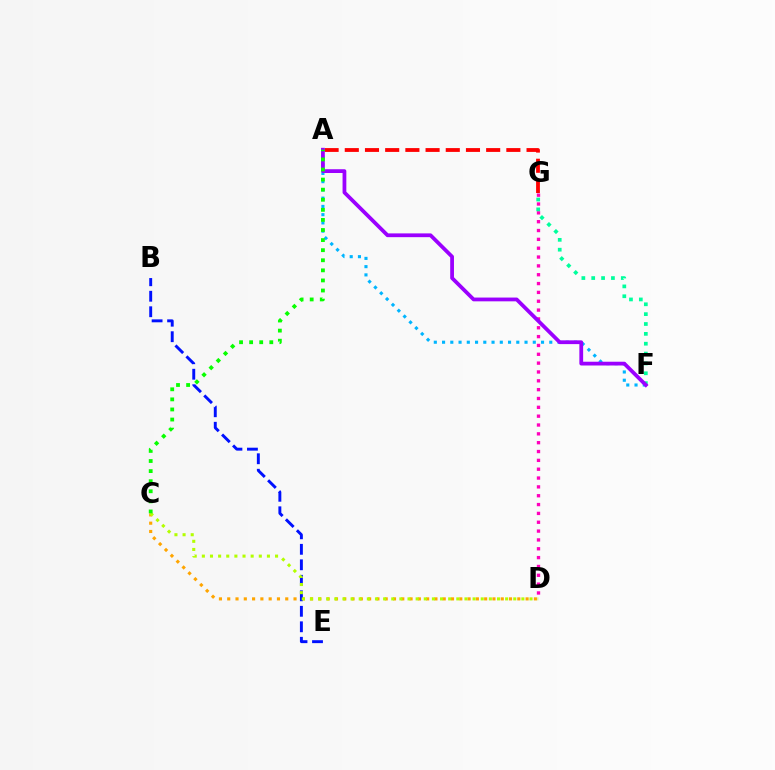{('D', 'G'): [{'color': '#ff00bd', 'line_style': 'dotted', 'thickness': 2.4}], ('A', 'F'): [{'color': '#00b5ff', 'line_style': 'dotted', 'thickness': 2.24}, {'color': '#9b00ff', 'line_style': 'solid', 'thickness': 2.72}], ('F', 'G'): [{'color': '#00ff9d', 'line_style': 'dotted', 'thickness': 2.68}], ('C', 'D'): [{'color': '#ffa500', 'line_style': 'dotted', 'thickness': 2.25}, {'color': '#b3ff00', 'line_style': 'dotted', 'thickness': 2.21}], ('A', 'G'): [{'color': '#ff0000', 'line_style': 'dashed', 'thickness': 2.74}], ('B', 'E'): [{'color': '#0010ff', 'line_style': 'dashed', 'thickness': 2.11}], ('A', 'C'): [{'color': '#08ff00', 'line_style': 'dotted', 'thickness': 2.74}]}